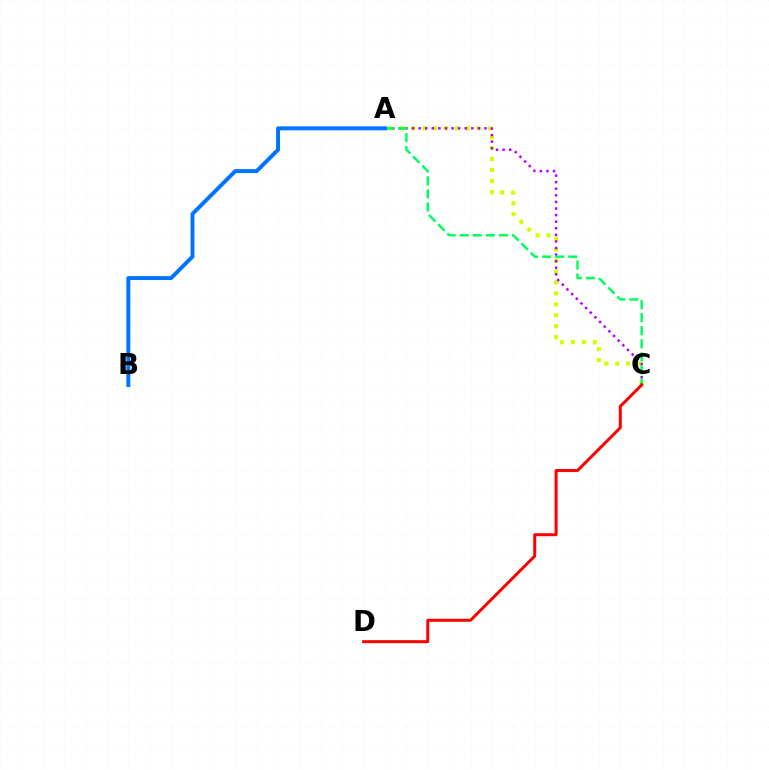{('A', 'C'): [{'color': '#d1ff00', 'line_style': 'dotted', 'thickness': 2.97}, {'color': '#b900ff', 'line_style': 'dotted', 'thickness': 1.79}, {'color': '#00ff5c', 'line_style': 'dashed', 'thickness': 1.77}], ('C', 'D'): [{'color': '#ff0000', 'line_style': 'solid', 'thickness': 2.15}], ('A', 'B'): [{'color': '#0074ff', 'line_style': 'solid', 'thickness': 2.84}]}